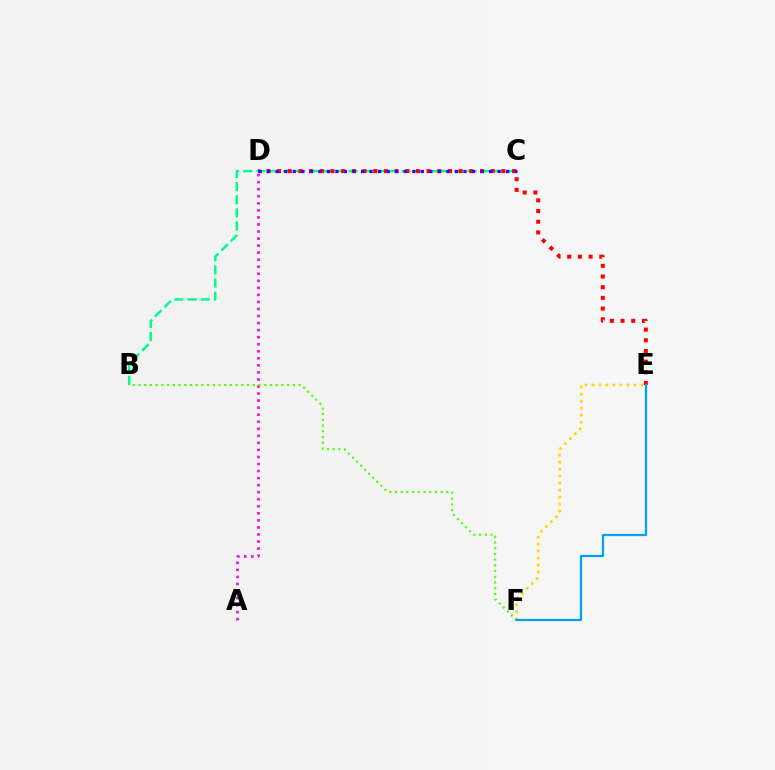{('A', 'D'): [{'color': '#ff00ed', 'line_style': 'dotted', 'thickness': 1.91}], ('E', 'F'): [{'color': '#ffd500', 'line_style': 'dotted', 'thickness': 1.9}, {'color': '#009eff', 'line_style': 'solid', 'thickness': 1.61}], ('B', 'C'): [{'color': '#00ff86', 'line_style': 'dashed', 'thickness': 1.79}], ('D', 'E'): [{'color': '#ff0000', 'line_style': 'dotted', 'thickness': 2.9}], ('C', 'D'): [{'color': '#3700ff', 'line_style': 'dotted', 'thickness': 2.32}], ('B', 'F'): [{'color': '#4fff00', 'line_style': 'dotted', 'thickness': 1.55}]}